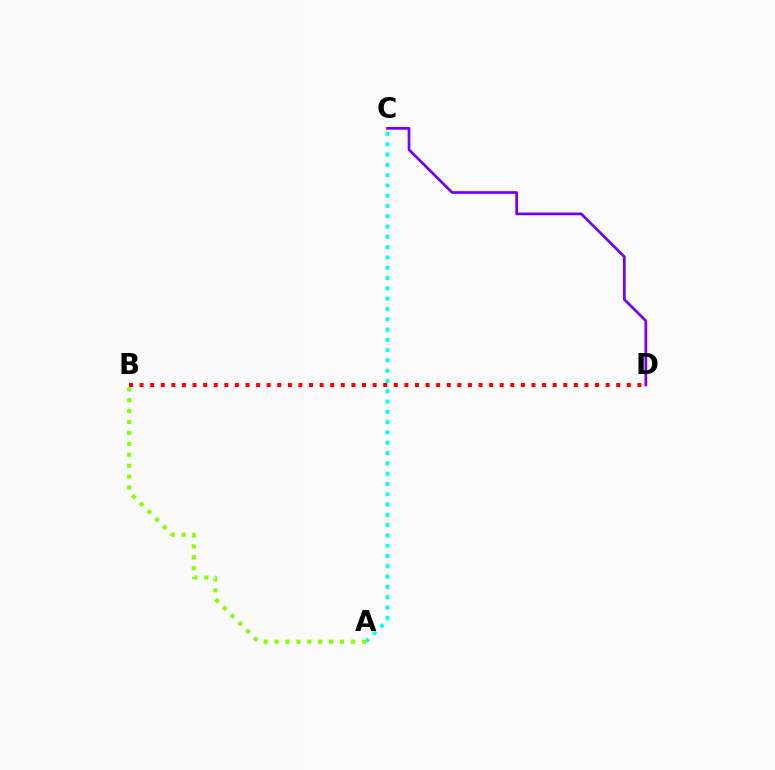{('C', 'D'): [{'color': '#7200ff', 'line_style': 'solid', 'thickness': 1.95}], ('A', 'C'): [{'color': '#00fff6', 'line_style': 'dotted', 'thickness': 2.8}], ('A', 'B'): [{'color': '#84ff00', 'line_style': 'dotted', 'thickness': 2.97}], ('B', 'D'): [{'color': '#ff0000', 'line_style': 'dotted', 'thickness': 2.88}]}